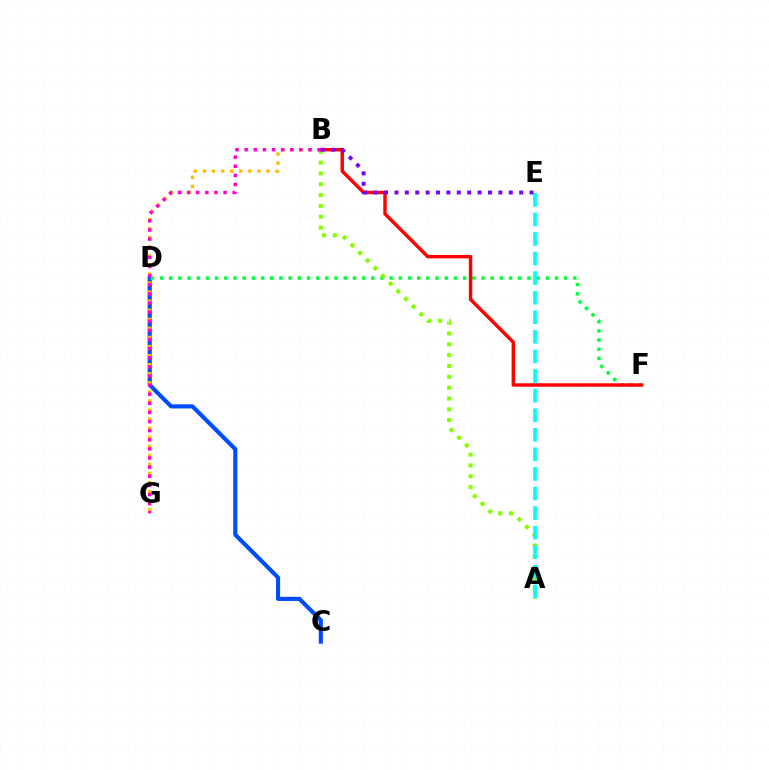{('C', 'D'): [{'color': '#004bff', 'line_style': 'solid', 'thickness': 2.96}], ('B', 'G'): [{'color': '#ffbd00', 'line_style': 'dotted', 'thickness': 2.46}, {'color': '#ff00cf', 'line_style': 'dotted', 'thickness': 2.48}], ('D', 'F'): [{'color': '#00ff39', 'line_style': 'dotted', 'thickness': 2.5}], ('A', 'B'): [{'color': '#84ff00', 'line_style': 'dotted', 'thickness': 2.94}], ('A', 'E'): [{'color': '#00fff6', 'line_style': 'dashed', 'thickness': 2.66}], ('B', 'F'): [{'color': '#ff0000', 'line_style': 'solid', 'thickness': 2.47}], ('B', 'E'): [{'color': '#7200ff', 'line_style': 'dotted', 'thickness': 2.82}]}